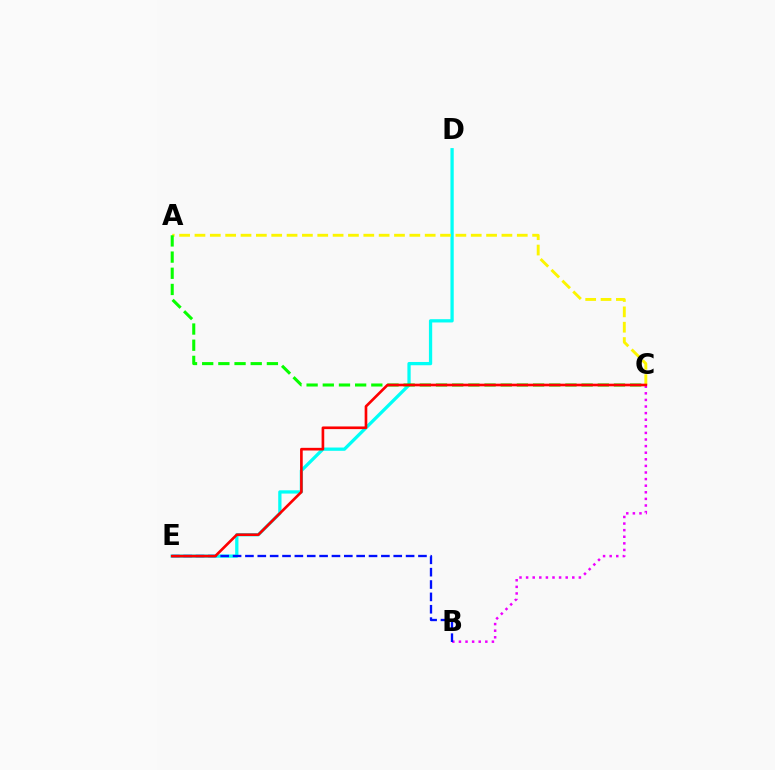{('B', 'C'): [{'color': '#ee00ff', 'line_style': 'dotted', 'thickness': 1.79}], ('D', 'E'): [{'color': '#00fff6', 'line_style': 'solid', 'thickness': 2.35}], ('A', 'C'): [{'color': '#fcf500', 'line_style': 'dashed', 'thickness': 2.09}, {'color': '#08ff00', 'line_style': 'dashed', 'thickness': 2.2}], ('B', 'E'): [{'color': '#0010ff', 'line_style': 'dashed', 'thickness': 1.68}], ('C', 'E'): [{'color': '#ff0000', 'line_style': 'solid', 'thickness': 1.91}]}